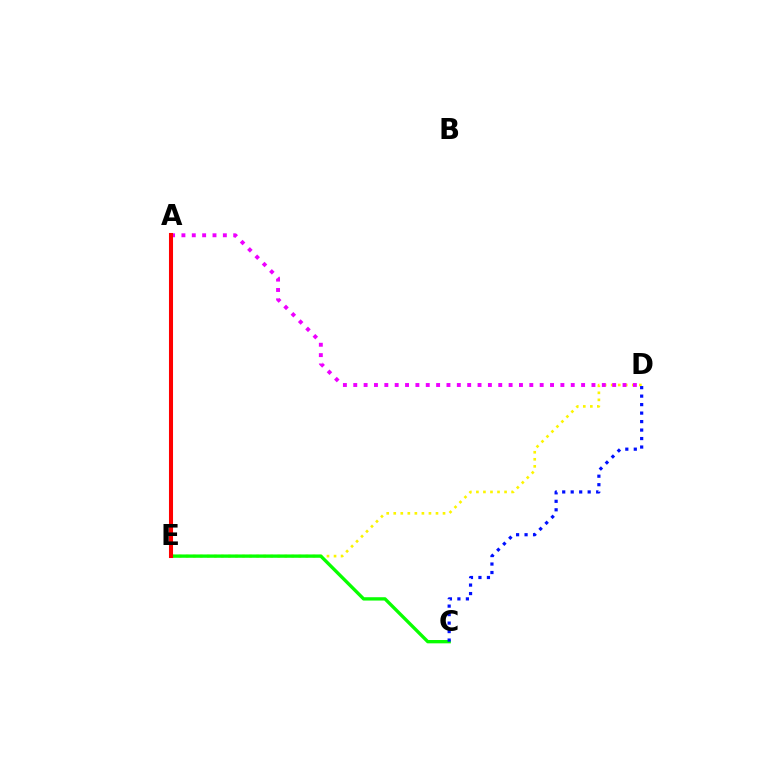{('D', 'E'): [{'color': '#fcf500', 'line_style': 'dotted', 'thickness': 1.91}], ('A', 'E'): [{'color': '#00fff6', 'line_style': 'dashed', 'thickness': 1.8}, {'color': '#ff0000', 'line_style': 'solid', 'thickness': 2.93}], ('A', 'D'): [{'color': '#ee00ff', 'line_style': 'dotted', 'thickness': 2.81}], ('C', 'E'): [{'color': '#08ff00', 'line_style': 'solid', 'thickness': 2.4}], ('C', 'D'): [{'color': '#0010ff', 'line_style': 'dotted', 'thickness': 2.31}]}